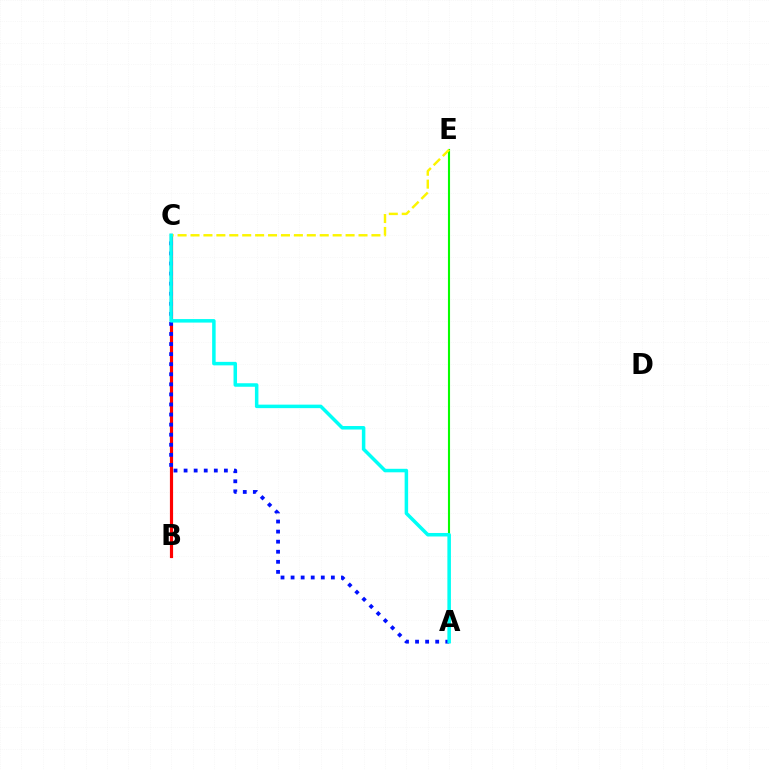{('A', 'E'): [{'color': '#08ff00', 'line_style': 'solid', 'thickness': 1.52}], ('B', 'C'): [{'color': '#ee00ff', 'line_style': 'solid', 'thickness': 2.12}, {'color': '#ff0000', 'line_style': 'solid', 'thickness': 2.28}], ('A', 'C'): [{'color': '#0010ff', 'line_style': 'dotted', 'thickness': 2.74}, {'color': '#00fff6', 'line_style': 'solid', 'thickness': 2.52}], ('C', 'E'): [{'color': '#fcf500', 'line_style': 'dashed', 'thickness': 1.76}]}